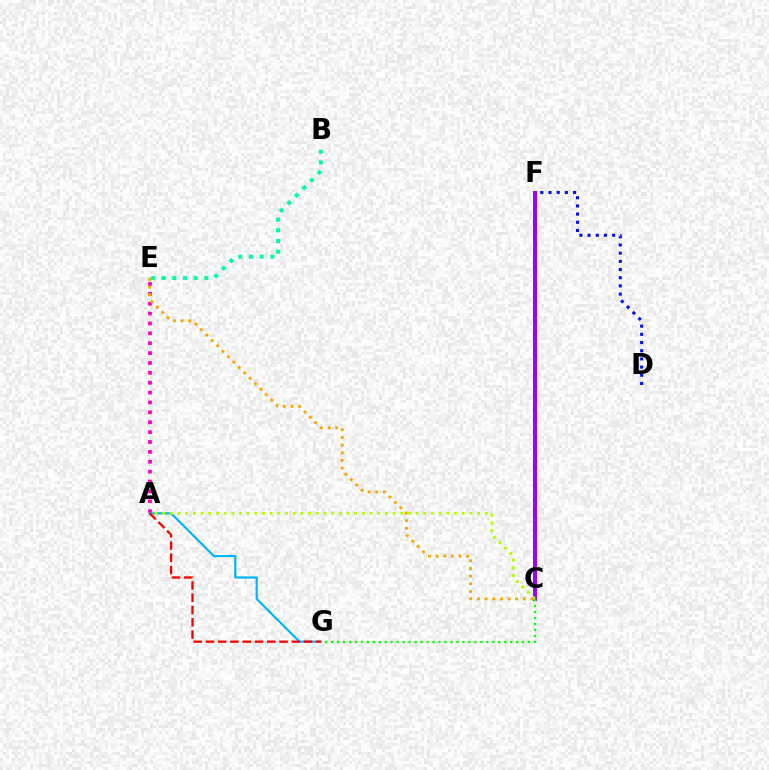{('A', 'E'): [{'color': '#ff00bd', 'line_style': 'dotted', 'thickness': 2.68}], ('D', 'F'): [{'color': '#0010ff', 'line_style': 'dotted', 'thickness': 2.22}], ('C', 'F'): [{'color': '#9b00ff', 'line_style': 'solid', 'thickness': 2.86}], ('A', 'G'): [{'color': '#00b5ff', 'line_style': 'solid', 'thickness': 1.56}, {'color': '#ff0000', 'line_style': 'dashed', 'thickness': 1.67}], ('A', 'C'): [{'color': '#b3ff00', 'line_style': 'dotted', 'thickness': 2.09}], ('C', 'G'): [{'color': '#08ff00', 'line_style': 'dotted', 'thickness': 1.62}], ('C', 'E'): [{'color': '#ffa500', 'line_style': 'dotted', 'thickness': 2.08}], ('B', 'E'): [{'color': '#00ff9d', 'line_style': 'dotted', 'thickness': 2.91}]}